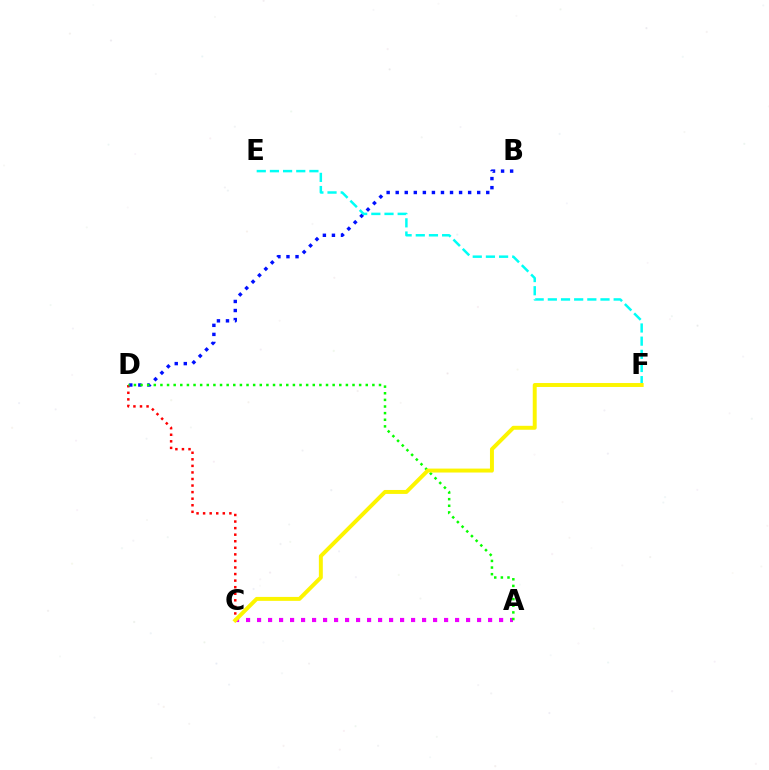{('A', 'C'): [{'color': '#ee00ff', 'line_style': 'dotted', 'thickness': 2.99}], ('C', 'D'): [{'color': '#ff0000', 'line_style': 'dotted', 'thickness': 1.78}], ('B', 'D'): [{'color': '#0010ff', 'line_style': 'dotted', 'thickness': 2.46}], ('A', 'D'): [{'color': '#08ff00', 'line_style': 'dotted', 'thickness': 1.8}], ('E', 'F'): [{'color': '#00fff6', 'line_style': 'dashed', 'thickness': 1.79}], ('C', 'F'): [{'color': '#fcf500', 'line_style': 'solid', 'thickness': 2.84}]}